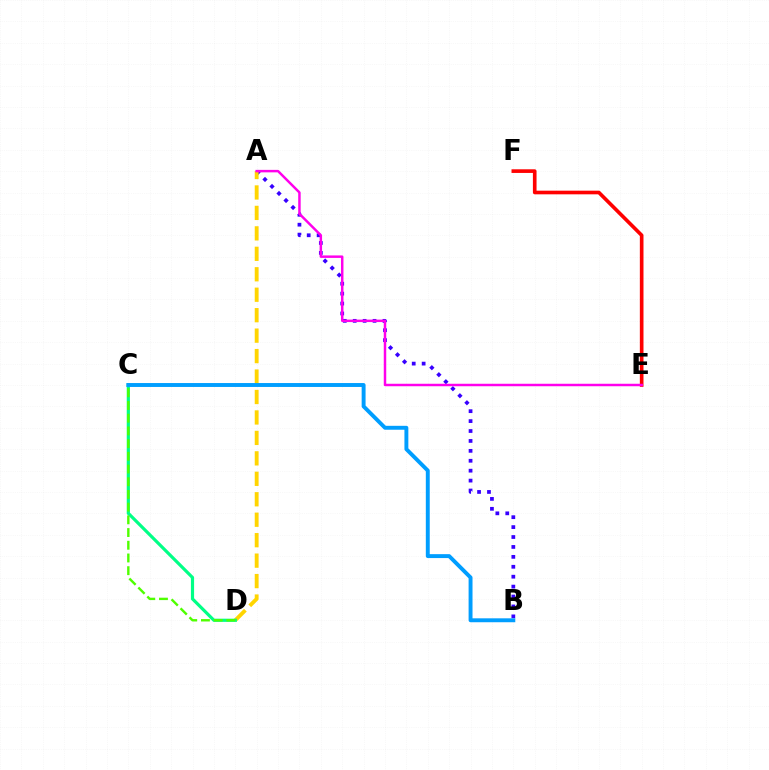{('E', 'F'): [{'color': '#ff0000', 'line_style': 'solid', 'thickness': 2.62}], ('A', 'B'): [{'color': '#3700ff', 'line_style': 'dotted', 'thickness': 2.69}], ('A', 'D'): [{'color': '#ffd500', 'line_style': 'dashed', 'thickness': 2.78}], ('A', 'E'): [{'color': '#ff00ed', 'line_style': 'solid', 'thickness': 1.78}], ('C', 'D'): [{'color': '#00ff86', 'line_style': 'solid', 'thickness': 2.29}, {'color': '#4fff00', 'line_style': 'dashed', 'thickness': 1.73}], ('B', 'C'): [{'color': '#009eff', 'line_style': 'solid', 'thickness': 2.82}]}